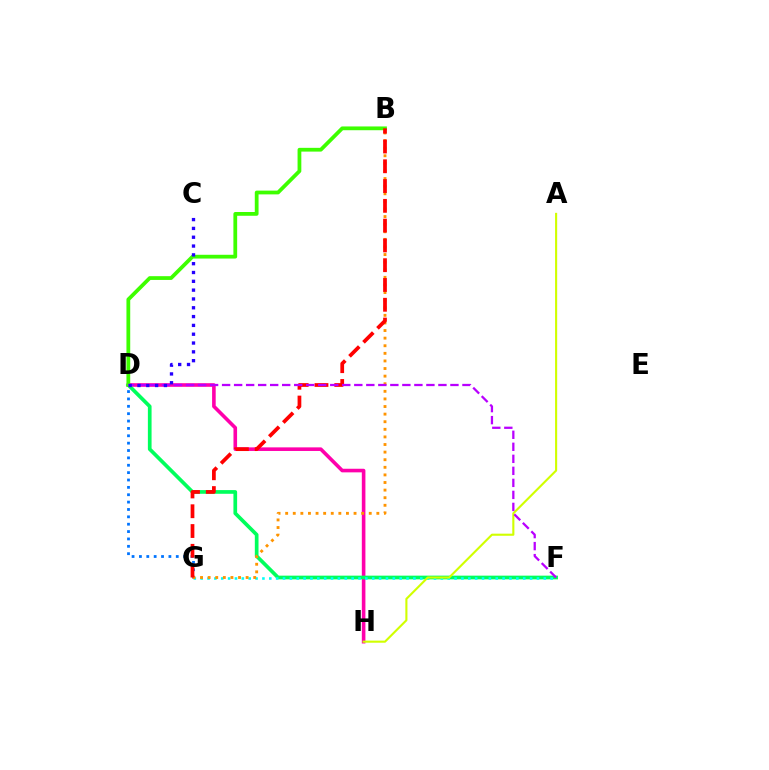{('D', 'H'): [{'color': '#ff00ac', 'line_style': 'solid', 'thickness': 2.59}], ('D', 'F'): [{'color': '#00ff5c', 'line_style': 'solid', 'thickness': 2.66}, {'color': '#b900ff', 'line_style': 'dashed', 'thickness': 1.63}], ('D', 'G'): [{'color': '#0074ff', 'line_style': 'dotted', 'thickness': 2.0}], ('F', 'G'): [{'color': '#00fff6', 'line_style': 'dotted', 'thickness': 1.86}], ('B', 'G'): [{'color': '#ff9400', 'line_style': 'dotted', 'thickness': 2.06}, {'color': '#ff0000', 'line_style': 'dashed', 'thickness': 2.69}], ('A', 'H'): [{'color': '#d1ff00', 'line_style': 'solid', 'thickness': 1.52}], ('B', 'D'): [{'color': '#3dff00', 'line_style': 'solid', 'thickness': 2.71}], ('C', 'D'): [{'color': '#2500ff', 'line_style': 'dotted', 'thickness': 2.4}]}